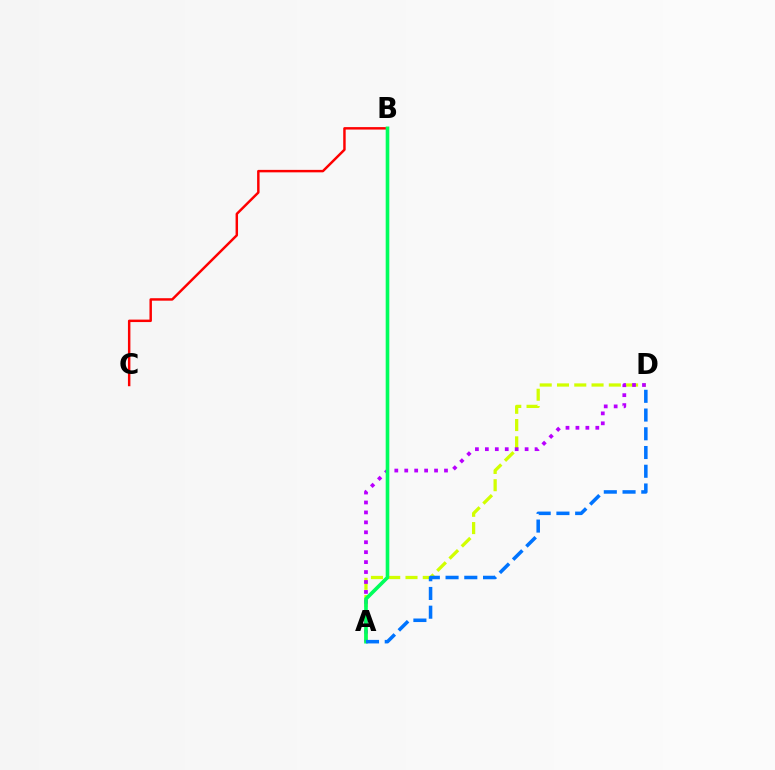{('A', 'D'): [{'color': '#d1ff00', 'line_style': 'dashed', 'thickness': 2.35}, {'color': '#b900ff', 'line_style': 'dotted', 'thickness': 2.7}, {'color': '#0074ff', 'line_style': 'dashed', 'thickness': 2.55}], ('B', 'C'): [{'color': '#ff0000', 'line_style': 'solid', 'thickness': 1.77}], ('A', 'B'): [{'color': '#00ff5c', 'line_style': 'solid', 'thickness': 2.61}]}